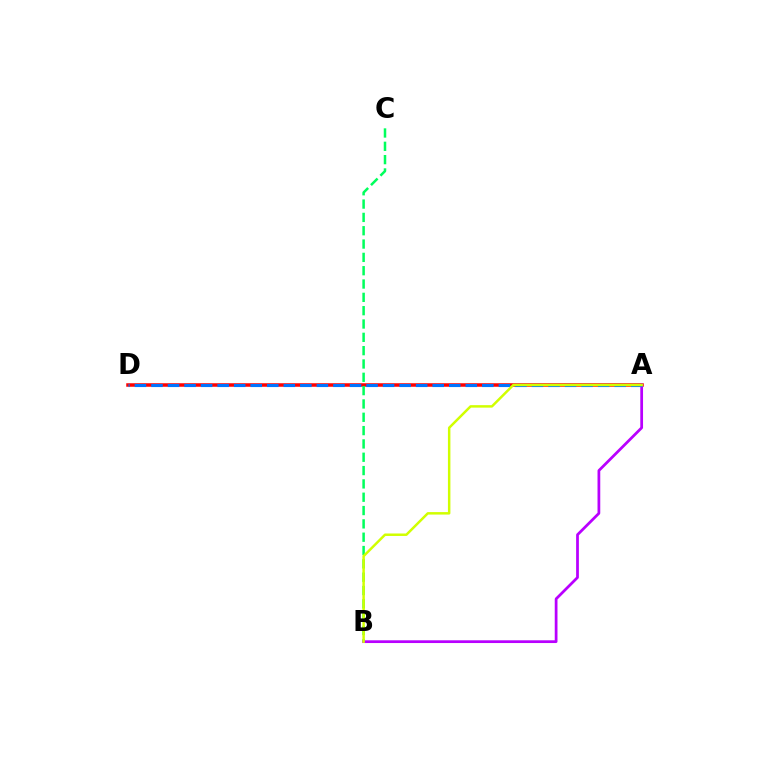{('A', 'D'): [{'color': '#ff0000', 'line_style': 'solid', 'thickness': 2.52}, {'color': '#0074ff', 'line_style': 'dashed', 'thickness': 2.25}], ('B', 'C'): [{'color': '#00ff5c', 'line_style': 'dashed', 'thickness': 1.81}], ('A', 'B'): [{'color': '#b900ff', 'line_style': 'solid', 'thickness': 1.98}, {'color': '#d1ff00', 'line_style': 'solid', 'thickness': 1.79}]}